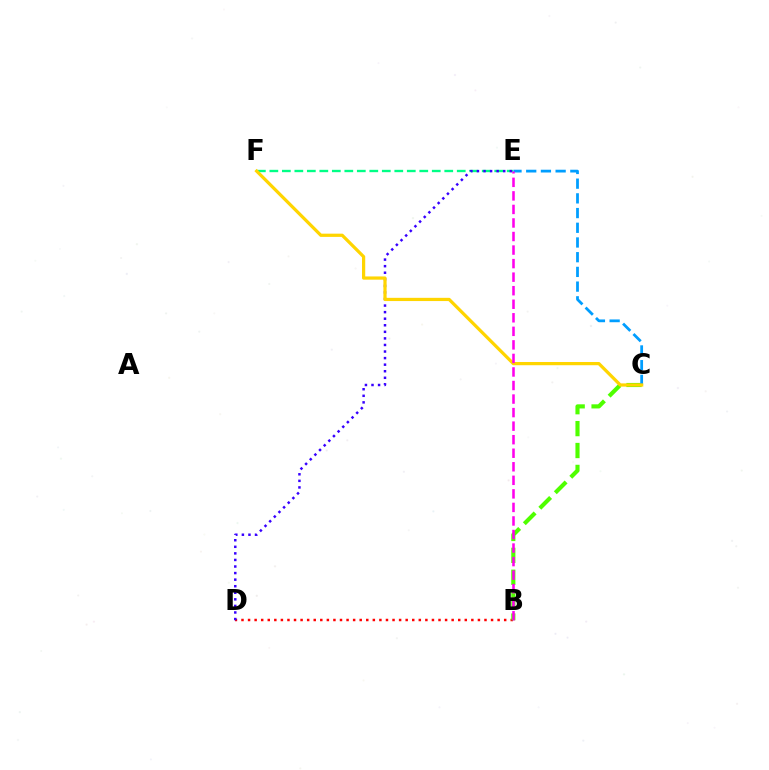{('B', 'D'): [{'color': '#ff0000', 'line_style': 'dotted', 'thickness': 1.78}], ('B', 'C'): [{'color': '#4fff00', 'line_style': 'dashed', 'thickness': 2.98}], ('E', 'F'): [{'color': '#00ff86', 'line_style': 'dashed', 'thickness': 1.7}], ('C', 'E'): [{'color': '#009eff', 'line_style': 'dashed', 'thickness': 2.0}], ('D', 'E'): [{'color': '#3700ff', 'line_style': 'dotted', 'thickness': 1.78}], ('C', 'F'): [{'color': '#ffd500', 'line_style': 'solid', 'thickness': 2.32}], ('B', 'E'): [{'color': '#ff00ed', 'line_style': 'dashed', 'thickness': 1.84}]}